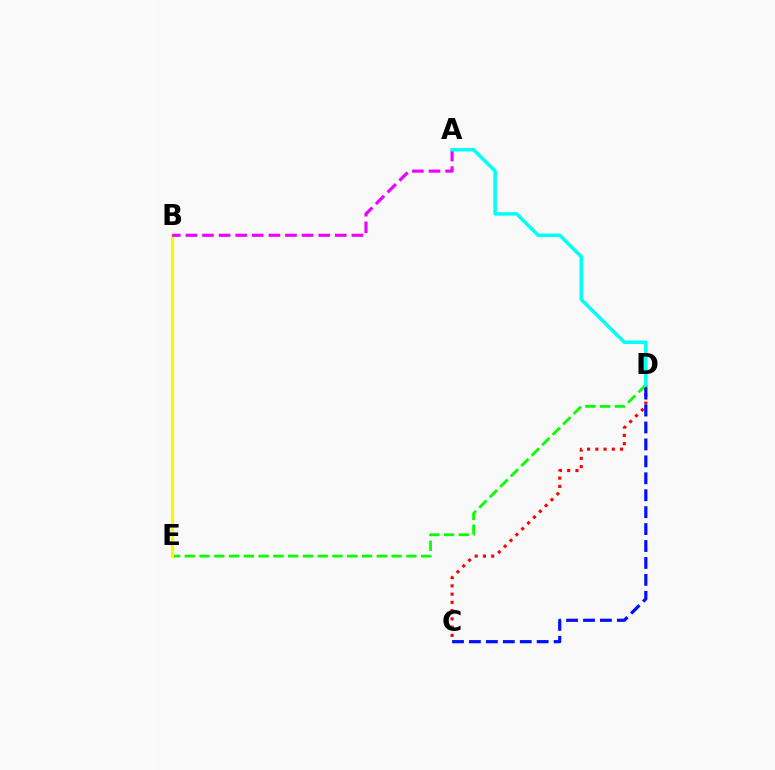{('C', 'D'): [{'color': '#ff0000', 'line_style': 'dotted', 'thickness': 2.24}, {'color': '#0010ff', 'line_style': 'dashed', 'thickness': 2.3}], ('D', 'E'): [{'color': '#08ff00', 'line_style': 'dashed', 'thickness': 2.01}], ('B', 'E'): [{'color': '#fcf500', 'line_style': 'solid', 'thickness': 2.29}], ('A', 'B'): [{'color': '#ee00ff', 'line_style': 'dashed', 'thickness': 2.25}], ('A', 'D'): [{'color': '#00fff6', 'line_style': 'solid', 'thickness': 2.51}]}